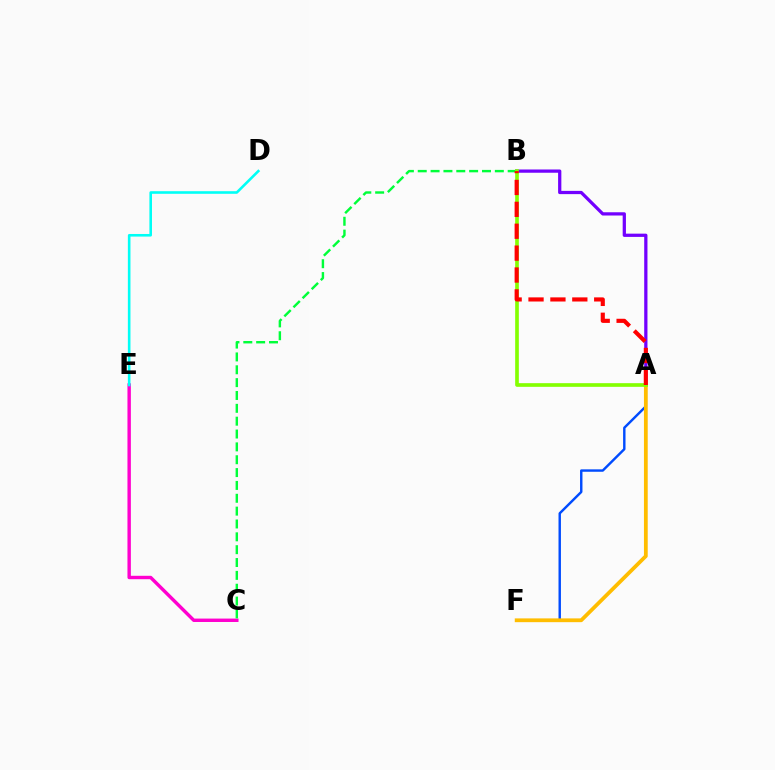{('C', 'E'): [{'color': '#ff00cf', 'line_style': 'solid', 'thickness': 2.46}], ('A', 'B'): [{'color': '#7200ff', 'line_style': 'solid', 'thickness': 2.34}, {'color': '#84ff00', 'line_style': 'solid', 'thickness': 2.64}, {'color': '#ff0000', 'line_style': 'dashed', 'thickness': 2.97}], ('D', 'E'): [{'color': '#00fff6', 'line_style': 'solid', 'thickness': 1.87}], ('A', 'F'): [{'color': '#004bff', 'line_style': 'solid', 'thickness': 1.75}, {'color': '#ffbd00', 'line_style': 'solid', 'thickness': 2.72}], ('B', 'C'): [{'color': '#00ff39', 'line_style': 'dashed', 'thickness': 1.75}]}